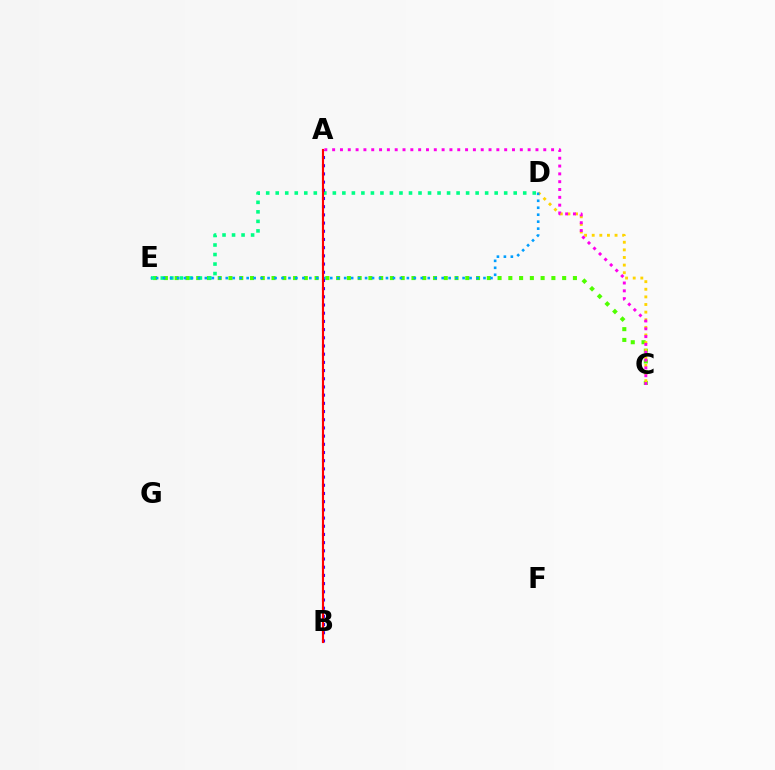{('C', 'E'): [{'color': '#4fff00', 'line_style': 'dotted', 'thickness': 2.92}], ('C', 'D'): [{'color': '#ffd500', 'line_style': 'dotted', 'thickness': 2.07}], ('D', 'E'): [{'color': '#00ff86', 'line_style': 'dotted', 'thickness': 2.59}, {'color': '#009eff', 'line_style': 'dotted', 'thickness': 1.89}], ('A', 'C'): [{'color': '#ff00ed', 'line_style': 'dotted', 'thickness': 2.12}], ('A', 'B'): [{'color': '#3700ff', 'line_style': 'dotted', 'thickness': 2.23}, {'color': '#ff0000', 'line_style': 'solid', 'thickness': 1.53}]}